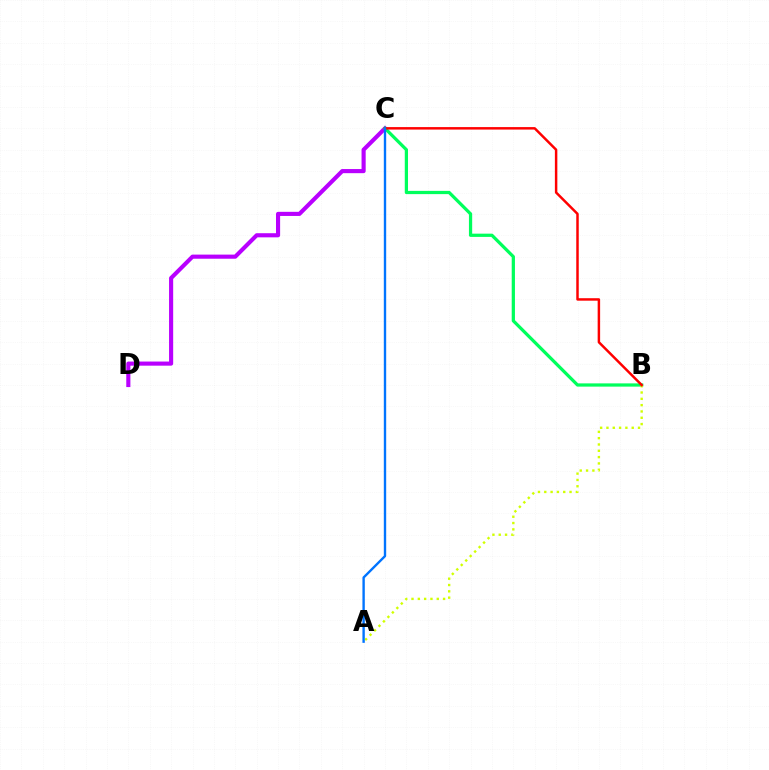{('C', 'D'): [{'color': '#b900ff', 'line_style': 'solid', 'thickness': 2.97}], ('B', 'C'): [{'color': '#00ff5c', 'line_style': 'solid', 'thickness': 2.33}, {'color': '#ff0000', 'line_style': 'solid', 'thickness': 1.78}], ('A', 'B'): [{'color': '#d1ff00', 'line_style': 'dotted', 'thickness': 1.72}], ('A', 'C'): [{'color': '#0074ff', 'line_style': 'solid', 'thickness': 1.71}]}